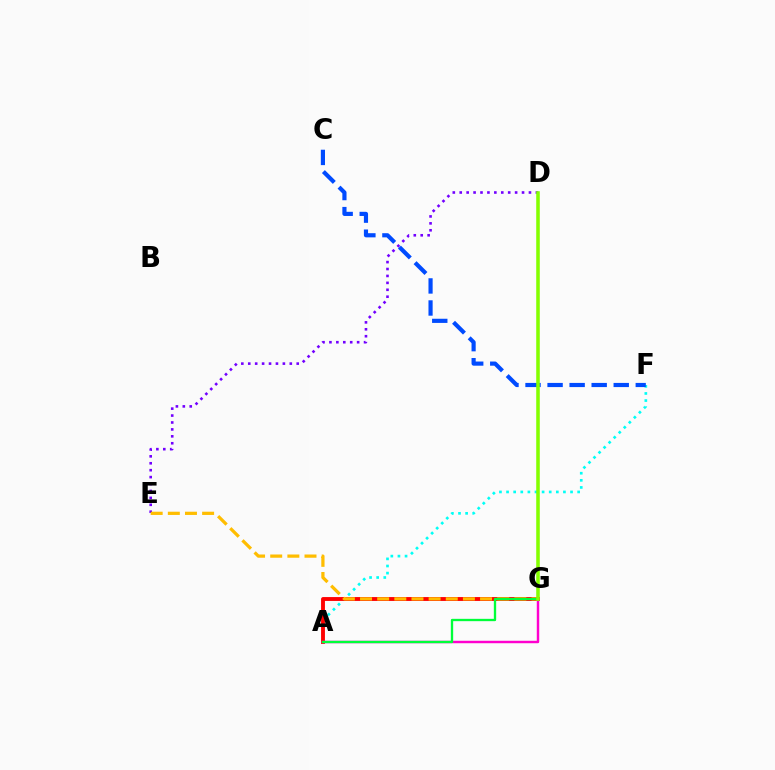{('A', 'F'): [{'color': '#00fff6', 'line_style': 'dotted', 'thickness': 1.93}], ('D', 'E'): [{'color': '#7200ff', 'line_style': 'dotted', 'thickness': 1.88}], ('A', 'G'): [{'color': '#ff0000', 'line_style': 'solid', 'thickness': 2.78}, {'color': '#ff00cf', 'line_style': 'solid', 'thickness': 1.75}, {'color': '#00ff39', 'line_style': 'solid', 'thickness': 1.68}], ('E', 'G'): [{'color': '#ffbd00', 'line_style': 'dashed', 'thickness': 2.33}], ('C', 'F'): [{'color': '#004bff', 'line_style': 'dashed', 'thickness': 3.0}], ('D', 'G'): [{'color': '#84ff00', 'line_style': 'solid', 'thickness': 2.56}]}